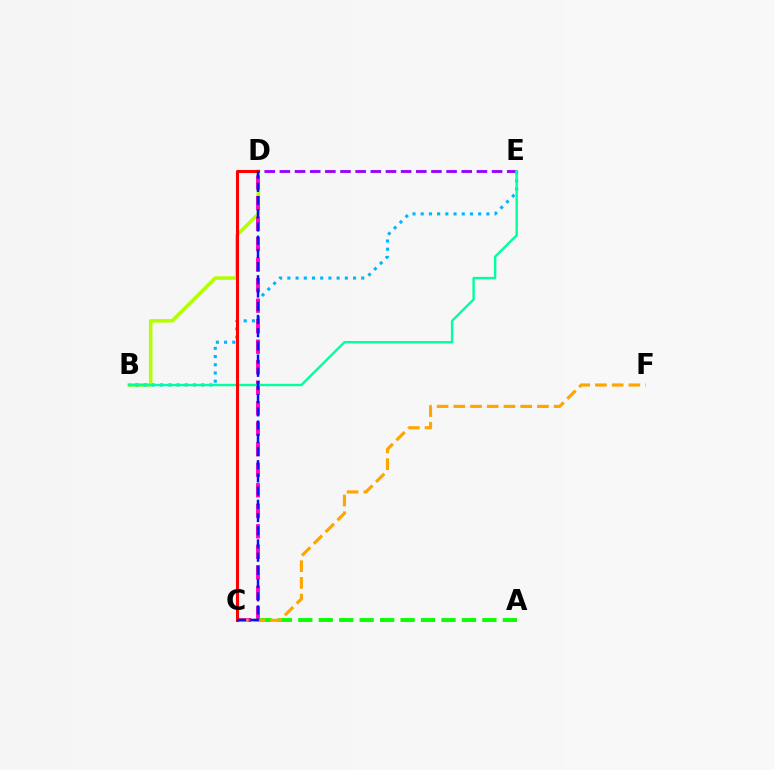{('D', 'E'): [{'color': '#9b00ff', 'line_style': 'dashed', 'thickness': 2.06}], ('A', 'C'): [{'color': '#08ff00', 'line_style': 'dashed', 'thickness': 2.78}], ('B', 'D'): [{'color': '#b3ff00', 'line_style': 'solid', 'thickness': 2.55}], ('B', 'E'): [{'color': '#00b5ff', 'line_style': 'dotted', 'thickness': 2.23}, {'color': '#00ff9d', 'line_style': 'solid', 'thickness': 1.72}], ('C', 'D'): [{'color': '#ff00bd', 'line_style': 'dashed', 'thickness': 2.79}, {'color': '#ff0000', 'line_style': 'solid', 'thickness': 2.21}, {'color': '#0010ff', 'line_style': 'dashed', 'thickness': 1.79}], ('C', 'F'): [{'color': '#ffa500', 'line_style': 'dashed', 'thickness': 2.27}]}